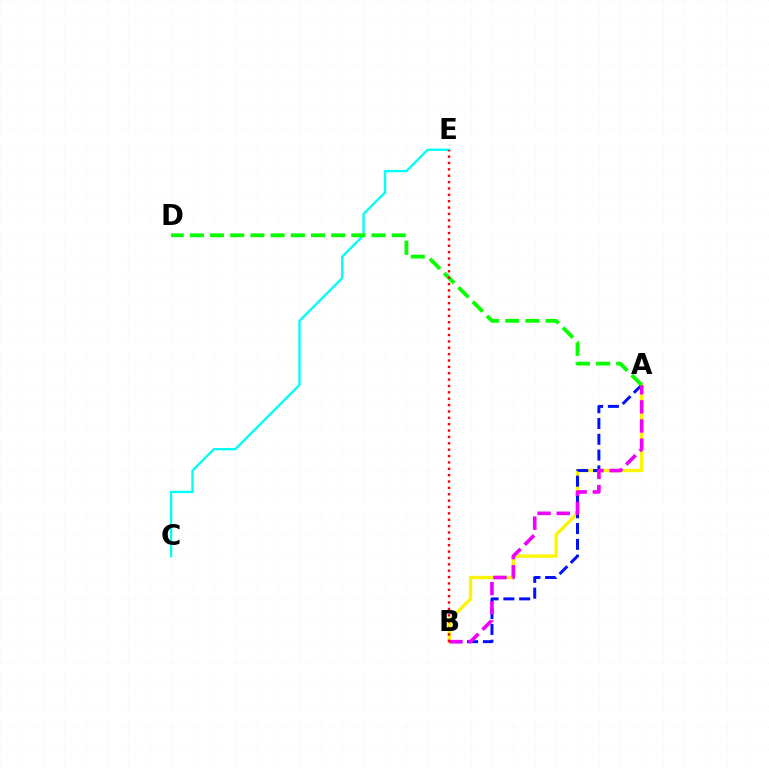{('A', 'B'): [{'color': '#fcf500', 'line_style': 'solid', 'thickness': 2.37}, {'color': '#0010ff', 'line_style': 'dashed', 'thickness': 2.15}, {'color': '#ee00ff', 'line_style': 'dashed', 'thickness': 2.6}], ('C', 'E'): [{'color': '#00fff6', 'line_style': 'solid', 'thickness': 1.69}], ('A', 'D'): [{'color': '#08ff00', 'line_style': 'dashed', 'thickness': 2.74}], ('B', 'E'): [{'color': '#ff0000', 'line_style': 'dotted', 'thickness': 1.73}]}